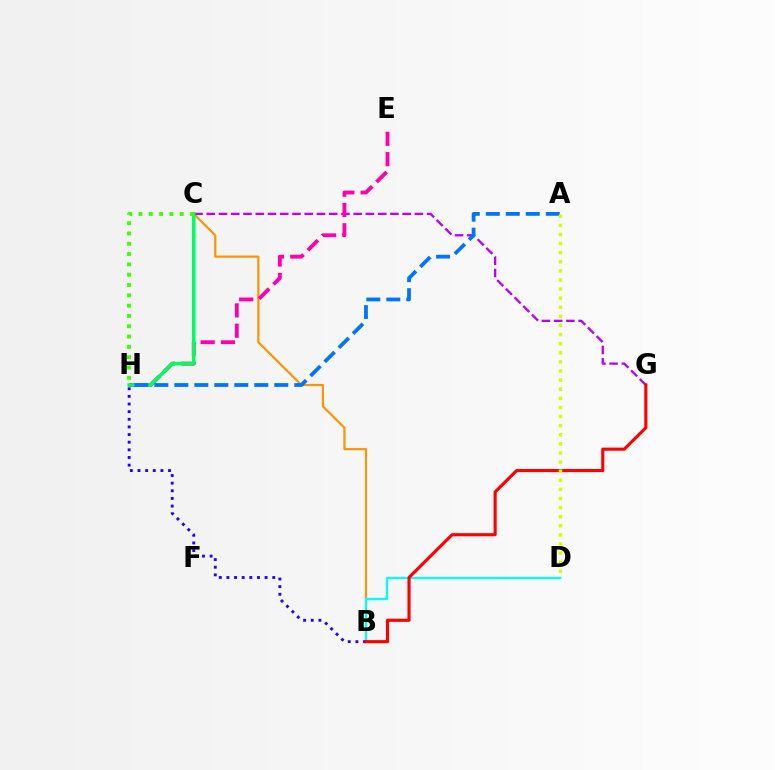{('B', 'C'): [{'color': '#ff9400', 'line_style': 'solid', 'thickness': 1.58}], ('B', 'D'): [{'color': '#00fff6', 'line_style': 'solid', 'thickness': 1.63}], ('C', 'G'): [{'color': '#b900ff', 'line_style': 'dashed', 'thickness': 1.66}], ('E', 'H'): [{'color': '#ff00ac', 'line_style': 'dashed', 'thickness': 2.76}], ('C', 'H'): [{'color': '#00ff5c', 'line_style': 'solid', 'thickness': 2.58}, {'color': '#3dff00', 'line_style': 'dotted', 'thickness': 2.8}], ('B', 'H'): [{'color': '#2500ff', 'line_style': 'dotted', 'thickness': 2.07}], ('B', 'G'): [{'color': '#ff0000', 'line_style': 'solid', 'thickness': 2.26}], ('A', 'H'): [{'color': '#0074ff', 'line_style': 'dashed', 'thickness': 2.72}], ('A', 'D'): [{'color': '#d1ff00', 'line_style': 'dotted', 'thickness': 2.47}]}